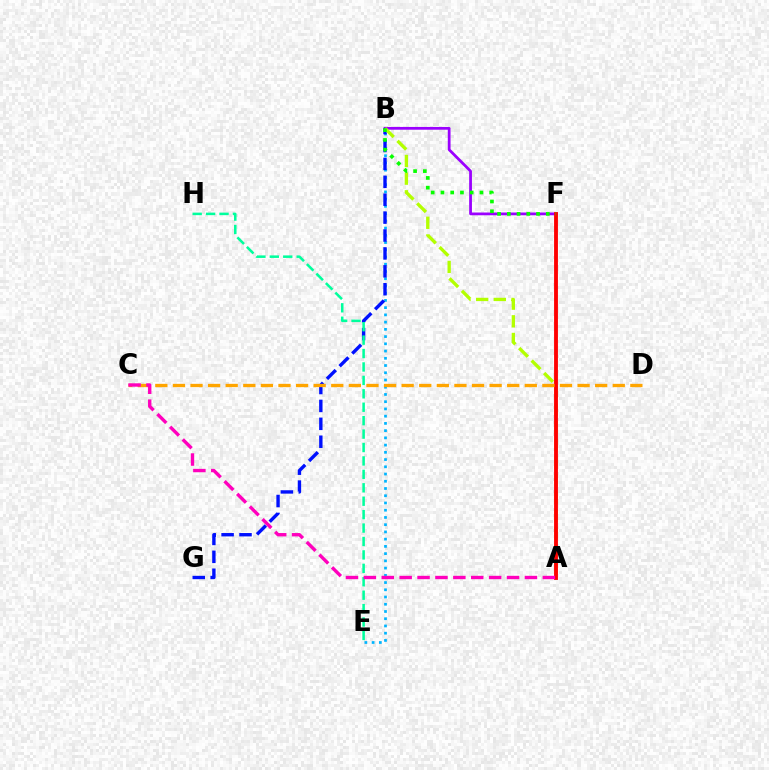{('B', 'F'): [{'color': '#9b00ff', 'line_style': 'solid', 'thickness': 1.99}, {'color': '#08ff00', 'line_style': 'dotted', 'thickness': 2.65}], ('B', 'E'): [{'color': '#00b5ff', 'line_style': 'dotted', 'thickness': 1.97}], ('B', 'G'): [{'color': '#0010ff', 'line_style': 'dashed', 'thickness': 2.43}], ('A', 'B'): [{'color': '#b3ff00', 'line_style': 'dashed', 'thickness': 2.4}], ('A', 'F'): [{'color': '#ff0000', 'line_style': 'solid', 'thickness': 2.77}], ('E', 'H'): [{'color': '#00ff9d', 'line_style': 'dashed', 'thickness': 1.82}], ('C', 'D'): [{'color': '#ffa500', 'line_style': 'dashed', 'thickness': 2.39}], ('A', 'C'): [{'color': '#ff00bd', 'line_style': 'dashed', 'thickness': 2.43}]}